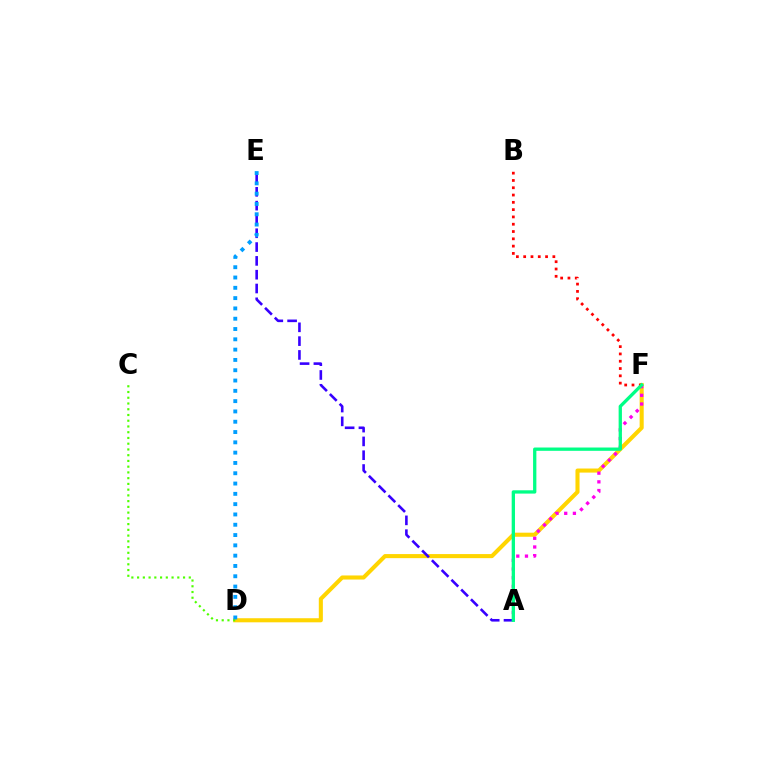{('D', 'F'): [{'color': '#ffd500', 'line_style': 'solid', 'thickness': 2.93}], ('C', 'D'): [{'color': '#4fff00', 'line_style': 'dotted', 'thickness': 1.56}], ('B', 'F'): [{'color': '#ff0000', 'line_style': 'dotted', 'thickness': 1.98}], ('A', 'F'): [{'color': '#ff00ed', 'line_style': 'dotted', 'thickness': 2.36}, {'color': '#00ff86', 'line_style': 'solid', 'thickness': 2.38}], ('A', 'E'): [{'color': '#3700ff', 'line_style': 'dashed', 'thickness': 1.88}], ('D', 'E'): [{'color': '#009eff', 'line_style': 'dotted', 'thickness': 2.8}]}